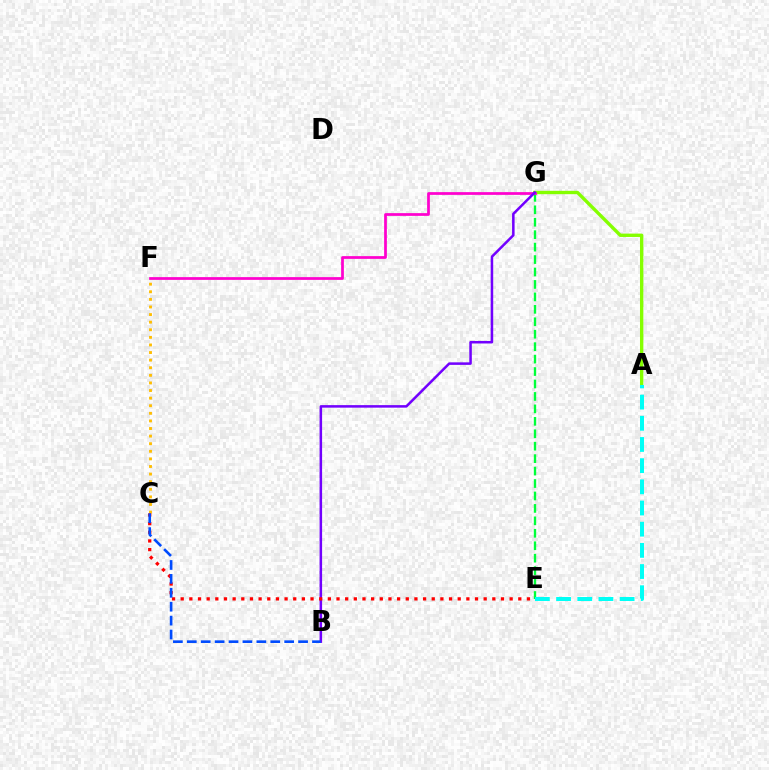{('E', 'G'): [{'color': '#00ff39', 'line_style': 'dashed', 'thickness': 1.69}], ('A', 'G'): [{'color': '#84ff00', 'line_style': 'solid', 'thickness': 2.42}], ('C', 'F'): [{'color': '#ffbd00', 'line_style': 'dotted', 'thickness': 2.06}], ('F', 'G'): [{'color': '#ff00cf', 'line_style': 'solid', 'thickness': 1.97}], ('B', 'G'): [{'color': '#7200ff', 'line_style': 'solid', 'thickness': 1.82}], ('C', 'E'): [{'color': '#ff0000', 'line_style': 'dotted', 'thickness': 2.35}], ('A', 'E'): [{'color': '#00fff6', 'line_style': 'dashed', 'thickness': 2.88}], ('B', 'C'): [{'color': '#004bff', 'line_style': 'dashed', 'thickness': 1.89}]}